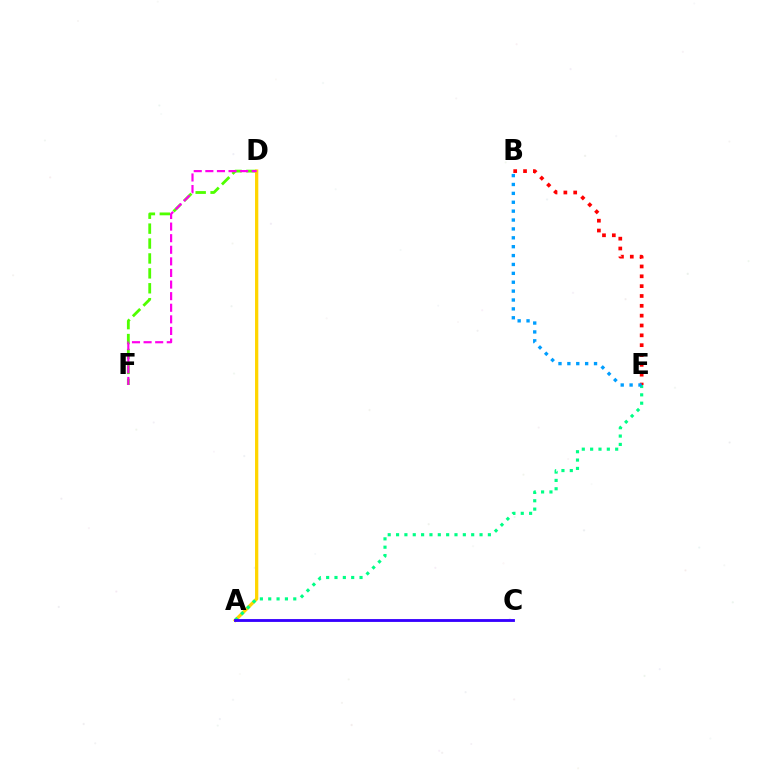{('D', 'F'): [{'color': '#4fff00', 'line_style': 'dashed', 'thickness': 2.03}, {'color': '#ff00ed', 'line_style': 'dashed', 'thickness': 1.58}], ('A', 'D'): [{'color': '#ffd500', 'line_style': 'solid', 'thickness': 2.36}], ('A', 'E'): [{'color': '#00ff86', 'line_style': 'dotted', 'thickness': 2.27}], ('B', 'E'): [{'color': '#ff0000', 'line_style': 'dotted', 'thickness': 2.67}, {'color': '#009eff', 'line_style': 'dotted', 'thickness': 2.41}], ('A', 'C'): [{'color': '#3700ff', 'line_style': 'solid', 'thickness': 2.05}]}